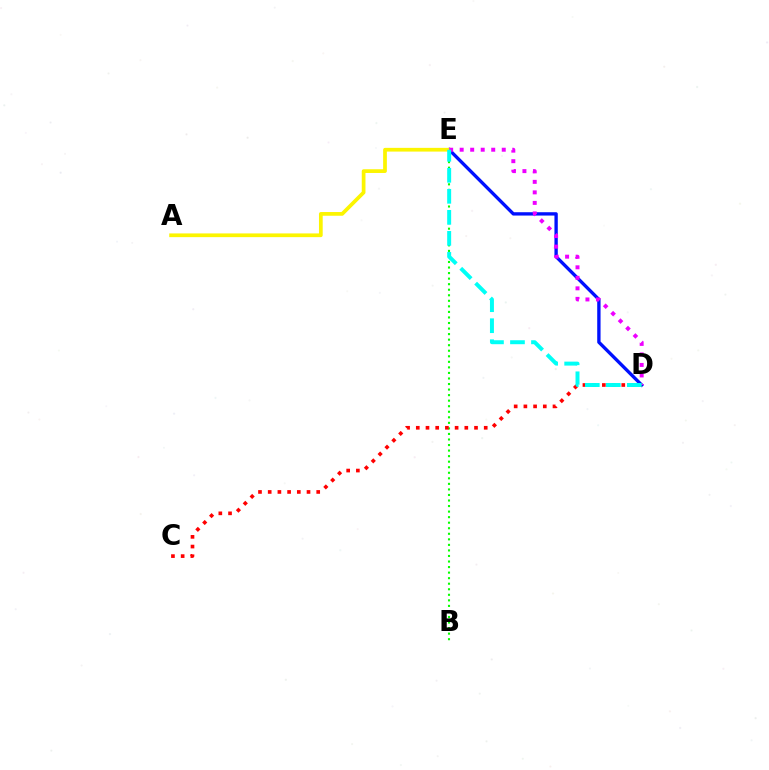{('B', 'E'): [{'color': '#08ff00', 'line_style': 'dotted', 'thickness': 1.51}], ('D', 'E'): [{'color': '#0010ff', 'line_style': 'solid', 'thickness': 2.4}, {'color': '#ee00ff', 'line_style': 'dotted', 'thickness': 2.86}, {'color': '#00fff6', 'line_style': 'dashed', 'thickness': 2.85}], ('C', 'D'): [{'color': '#ff0000', 'line_style': 'dotted', 'thickness': 2.64}], ('A', 'E'): [{'color': '#fcf500', 'line_style': 'solid', 'thickness': 2.68}]}